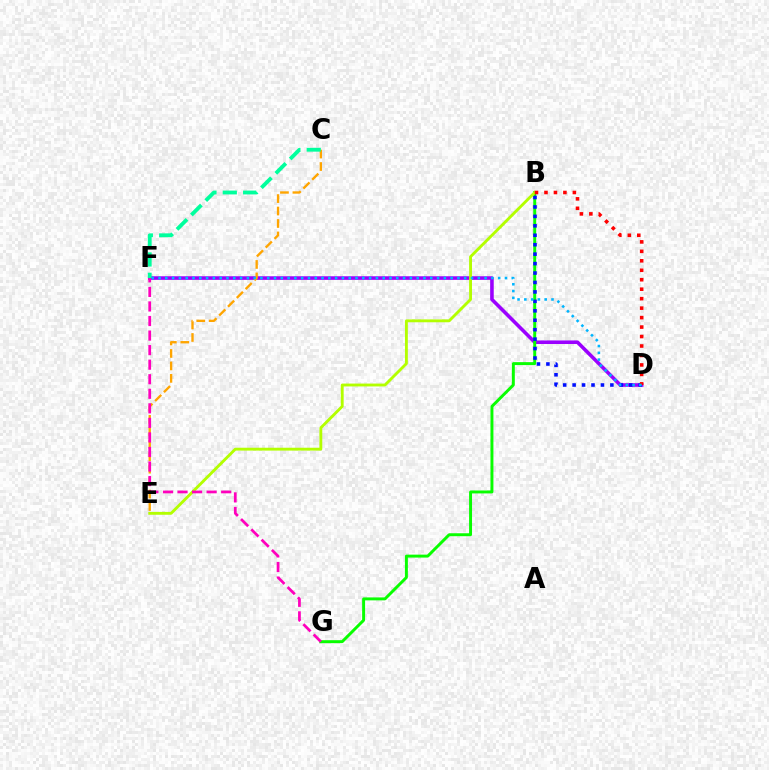{('D', 'F'): [{'color': '#9b00ff', 'line_style': 'solid', 'thickness': 2.58}, {'color': '#00b5ff', 'line_style': 'dotted', 'thickness': 1.85}], ('C', 'E'): [{'color': '#ffa500', 'line_style': 'dashed', 'thickness': 1.69}], ('B', 'G'): [{'color': '#08ff00', 'line_style': 'solid', 'thickness': 2.12}], ('B', 'D'): [{'color': '#0010ff', 'line_style': 'dotted', 'thickness': 2.57}, {'color': '#ff0000', 'line_style': 'dotted', 'thickness': 2.57}], ('B', 'E'): [{'color': '#b3ff00', 'line_style': 'solid', 'thickness': 2.06}], ('F', 'G'): [{'color': '#ff00bd', 'line_style': 'dashed', 'thickness': 1.98}], ('C', 'F'): [{'color': '#00ff9d', 'line_style': 'dashed', 'thickness': 2.76}]}